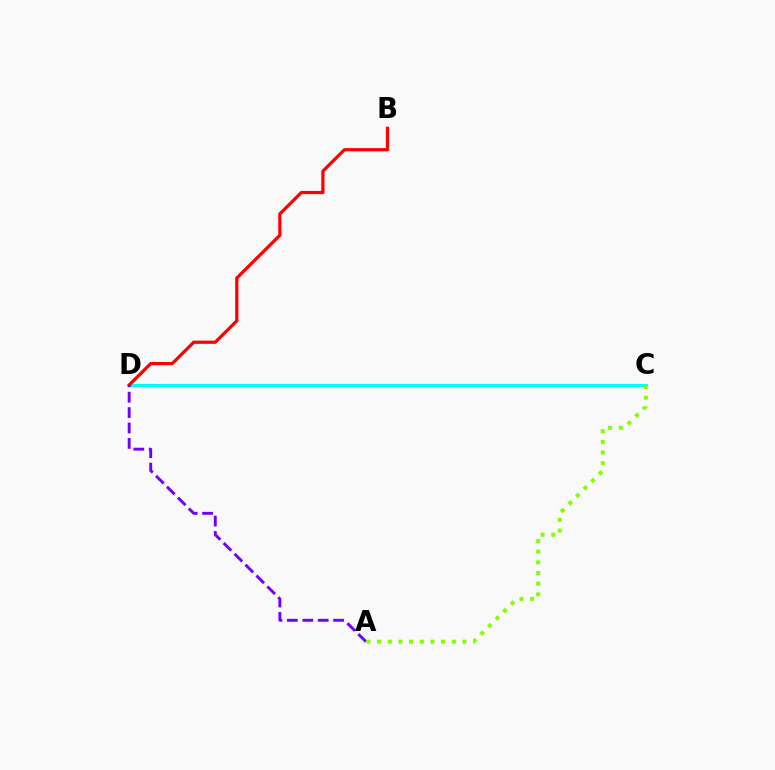{('C', 'D'): [{'color': '#00fff6', 'line_style': 'solid', 'thickness': 2.17}], ('B', 'D'): [{'color': '#ff0000', 'line_style': 'solid', 'thickness': 2.32}], ('A', 'D'): [{'color': '#7200ff', 'line_style': 'dashed', 'thickness': 2.09}], ('A', 'C'): [{'color': '#84ff00', 'line_style': 'dotted', 'thickness': 2.9}]}